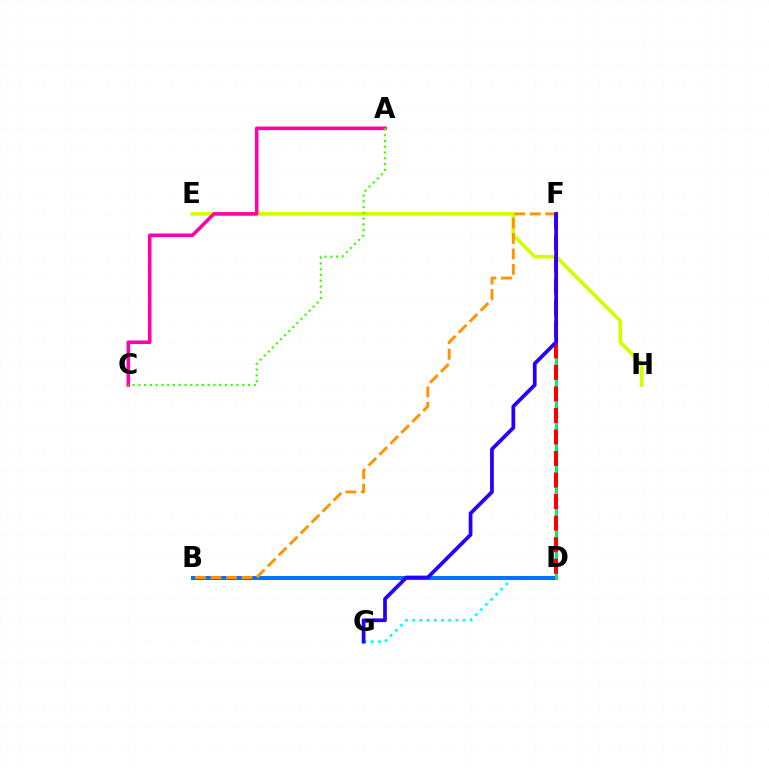{('F', 'G'): [{'color': '#00fff6', 'line_style': 'dotted', 'thickness': 1.96}, {'color': '#2500ff', 'line_style': 'solid', 'thickness': 2.69}], ('E', 'H'): [{'color': '#d1ff00', 'line_style': 'solid', 'thickness': 2.64}], ('A', 'C'): [{'color': '#ff00ac', 'line_style': 'solid', 'thickness': 2.56}, {'color': '#3dff00', 'line_style': 'dotted', 'thickness': 1.57}], ('B', 'D'): [{'color': '#0074ff', 'line_style': 'solid', 'thickness': 2.92}], ('D', 'F'): [{'color': '#b900ff', 'line_style': 'solid', 'thickness': 2.08}, {'color': '#00ff5c', 'line_style': 'solid', 'thickness': 1.89}, {'color': '#ff0000', 'line_style': 'dashed', 'thickness': 2.93}], ('B', 'F'): [{'color': '#ff9400', 'line_style': 'dashed', 'thickness': 2.1}]}